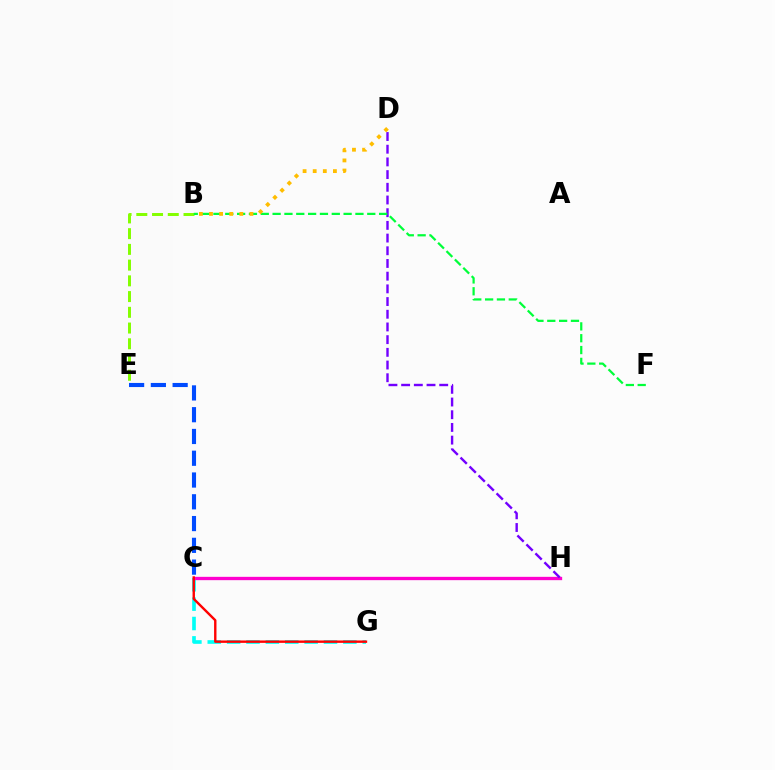{('C', 'G'): [{'color': '#00fff6', 'line_style': 'dashed', 'thickness': 2.63}, {'color': '#ff0000', 'line_style': 'solid', 'thickness': 1.72}], ('B', 'E'): [{'color': '#84ff00', 'line_style': 'dashed', 'thickness': 2.14}], ('C', 'H'): [{'color': '#ff00cf', 'line_style': 'solid', 'thickness': 2.39}], ('C', 'E'): [{'color': '#004bff', 'line_style': 'dashed', 'thickness': 2.96}], ('D', 'H'): [{'color': '#7200ff', 'line_style': 'dashed', 'thickness': 1.72}], ('B', 'F'): [{'color': '#00ff39', 'line_style': 'dashed', 'thickness': 1.61}], ('B', 'D'): [{'color': '#ffbd00', 'line_style': 'dotted', 'thickness': 2.75}]}